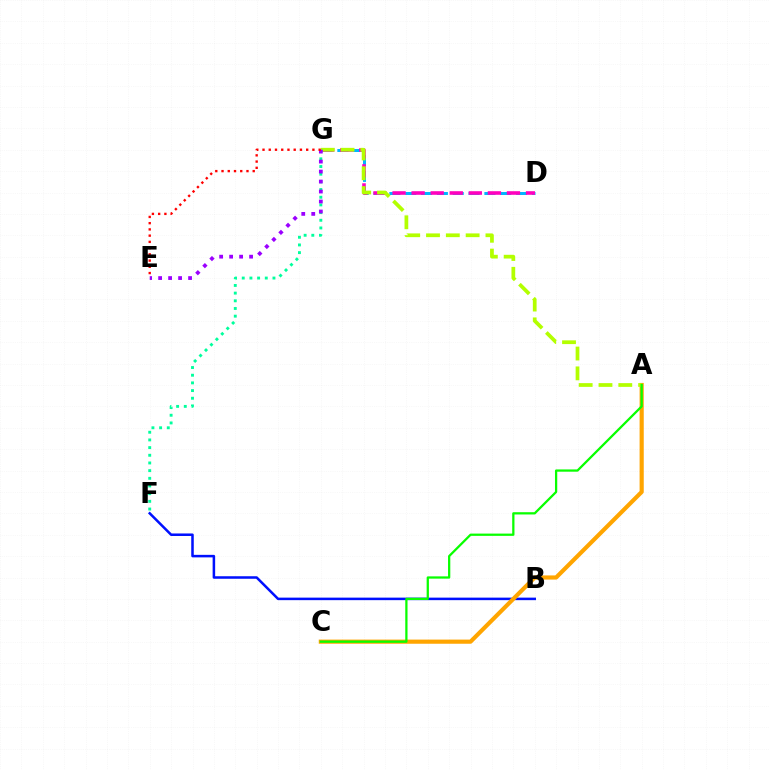{('D', 'G'): [{'color': '#00b5ff', 'line_style': 'dashed', 'thickness': 2.15}, {'color': '#ff00bd', 'line_style': 'dashed', 'thickness': 2.59}], ('B', 'F'): [{'color': '#0010ff', 'line_style': 'solid', 'thickness': 1.82}], ('A', 'C'): [{'color': '#ffa500', 'line_style': 'solid', 'thickness': 2.99}, {'color': '#08ff00', 'line_style': 'solid', 'thickness': 1.63}], ('A', 'G'): [{'color': '#b3ff00', 'line_style': 'dashed', 'thickness': 2.69}], ('F', 'G'): [{'color': '#00ff9d', 'line_style': 'dotted', 'thickness': 2.09}], ('E', 'G'): [{'color': '#9b00ff', 'line_style': 'dotted', 'thickness': 2.71}, {'color': '#ff0000', 'line_style': 'dotted', 'thickness': 1.69}]}